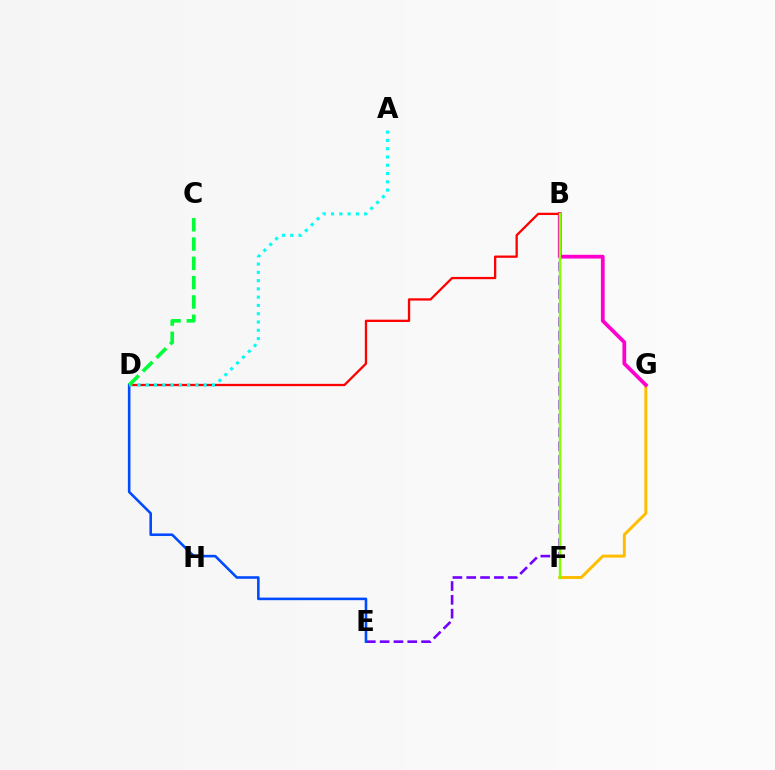{('B', 'E'): [{'color': '#7200ff', 'line_style': 'dashed', 'thickness': 1.88}], ('F', 'G'): [{'color': '#ffbd00', 'line_style': 'solid', 'thickness': 2.12}], ('B', 'G'): [{'color': '#ff00cf', 'line_style': 'solid', 'thickness': 2.71}], ('B', 'D'): [{'color': '#ff0000', 'line_style': 'solid', 'thickness': 1.65}], ('B', 'F'): [{'color': '#84ff00', 'line_style': 'solid', 'thickness': 1.75}], ('D', 'E'): [{'color': '#004bff', 'line_style': 'solid', 'thickness': 1.86}], ('A', 'D'): [{'color': '#00fff6', 'line_style': 'dotted', 'thickness': 2.25}], ('C', 'D'): [{'color': '#00ff39', 'line_style': 'dashed', 'thickness': 2.62}]}